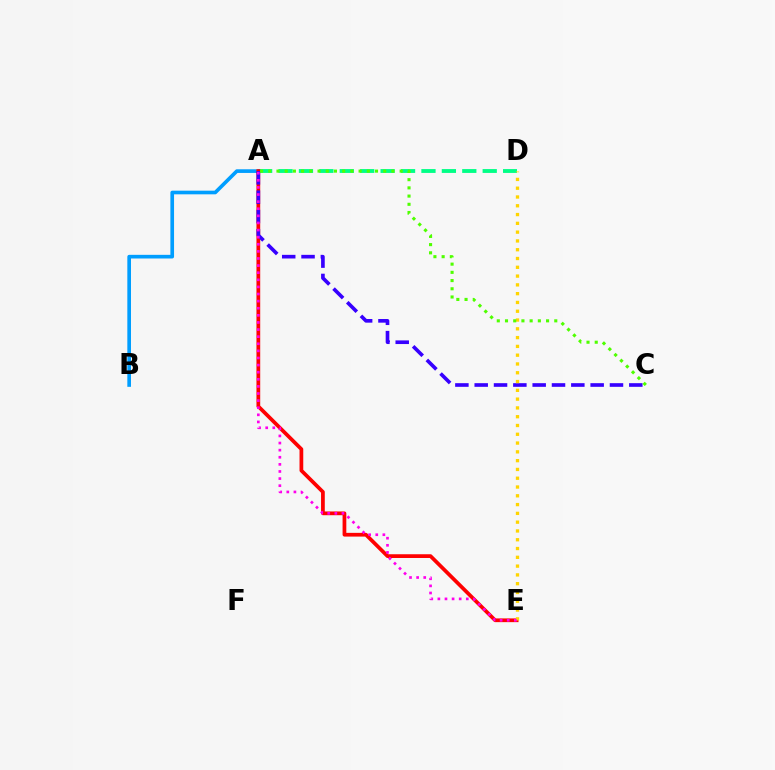{('A', 'D'): [{'color': '#00ff86', 'line_style': 'dashed', 'thickness': 2.77}], ('A', 'B'): [{'color': '#009eff', 'line_style': 'solid', 'thickness': 2.63}], ('A', 'E'): [{'color': '#ff0000', 'line_style': 'solid', 'thickness': 2.69}, {'color': '#ff00ed', 'line_style': 'dotted', 'thickness': 1.93}], ('A', 'C'): [{'color': '#3700ff', 'line_style': 'dashed', 'thickness': 2.63}, {'color': '#4fff00', 'line_style': 'dotted', 'thickness': 2.23}], ('D', 'E'): [{'color': '#ffd500', 'line_style': 'dotted', 'thickness': 2.39}]}